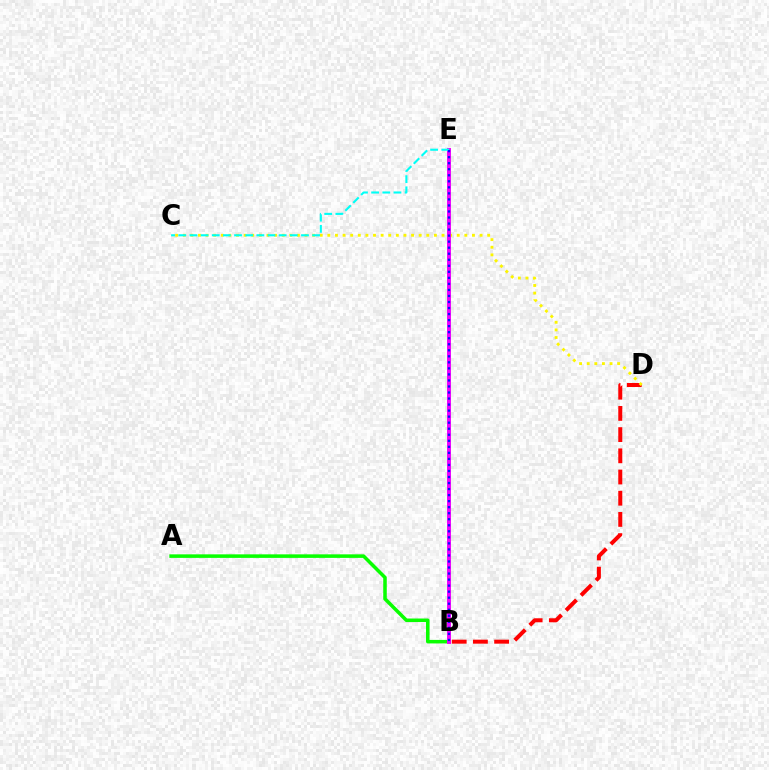{('A', 'B'): [{'color': '#08ff00', 'line_style': 'solid', 'thickness': 2.54}], ('B', 'D'): [{'color': '#ff0000', 'line_style': 'dashed', 'thickness': 2.88}], ('C', 'D'): [{'color': '#fcf500', 'line_style': 'dotted', 'thickness': 2.07}], ('B', 'E'): [{'color': '#ee00ff', 'line_style': 'solid', 'thickness': 2.83}, {'color': '#0010ff', 'line_style': 'dotted', 'thickness': 1.64}], ('C', 'E'): [{'color': '#00fff6', 'line_style': 'dashed', 'thickness': 1.52}]}